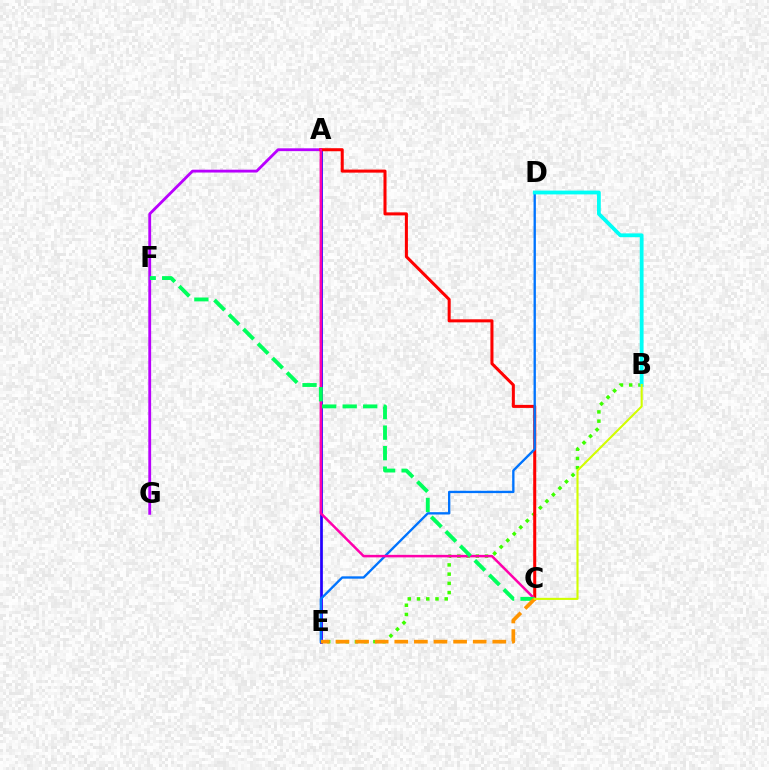{('A', 'G'): [{'color': '#b900ff', 'line_style': 'solid', 'thickness': 2.04}], ('B', 'E'): [{'color': '#3dff00', 'line_style': 'dotted', 'thickness': 2.51}], ('A', 'E'): [{'color': '#2500ff', 'line_style': 'solid', 'thickness': 1.97}], ('A', 'C'): [{'color': '#ff0000', 'line_style': 'solid', 'thickness': 2.19}, {'color': '#ff00ac', 'line_style': 'solid', 'thickness': 1.81}], ('D', 'E'): [{'color': '#0074ff', 'line_style': 'solid', 'thickness': 1.69}], ('C', 'F'): [{'color': '#00ff5c', 'line_style': 'dashed', 'thickness': 2.79}], ('C', 'E'): [{'color': '#ff9400', 'line_style': 'dashed', 'thickness': 2.66}], ('B', 'D'): [{'color': '#00fff6', 'line_style': 'solid', 'thickness': 2.73}], ('B', 'C'): [{'color': '#d1ff00', 'line_style': 'solid', 'thickness': 1.51}]}